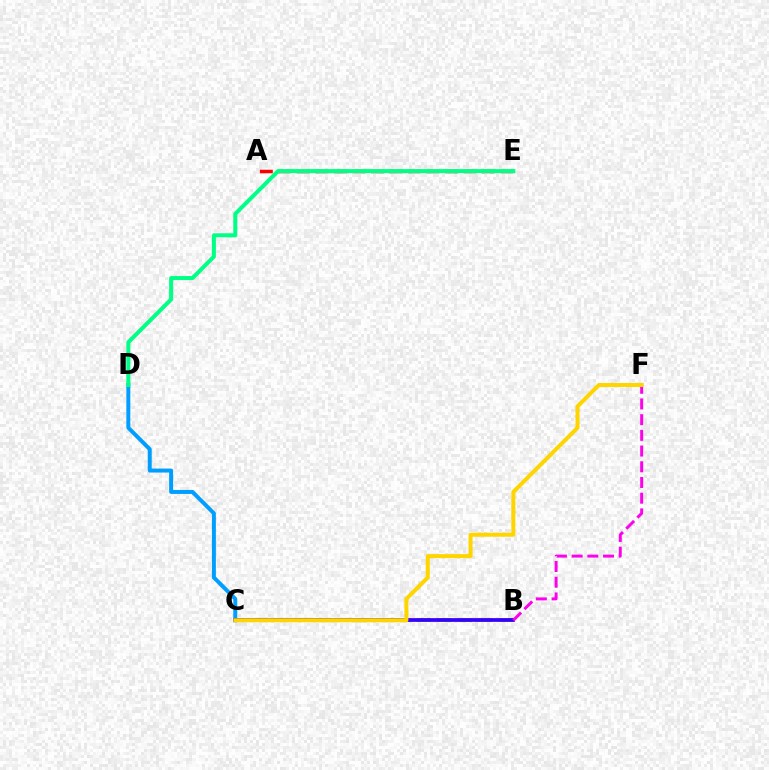{('B', 'C'): [{'color': '#4fff00', 'line_style': 'dashed', 'thickness': 2.78}, {'color': '#3700ff', 'line_style': 'solid', 'thickness': 2.69}], ('C', 'D'): [{'color': '#009eff', 'line_style': 'solid', 'thickness': 2.86}], ('B', 'F'): [{'color': '#ff00ed', 'line_style': 'dashed', 'thickness': 2.13}], ('A', 'E'): [{'color': '#ff0000', 'line_style': 'dashed', 'thickness': 2.52}], ('D', 'E'): [{'color': '#00ff86', 'line_style': 'solid', 'thickness': 2.89}], ('C', 'F'): [{'color': '#ffd500', 'line_style': 'solid', 'thickness': 2.88}]}